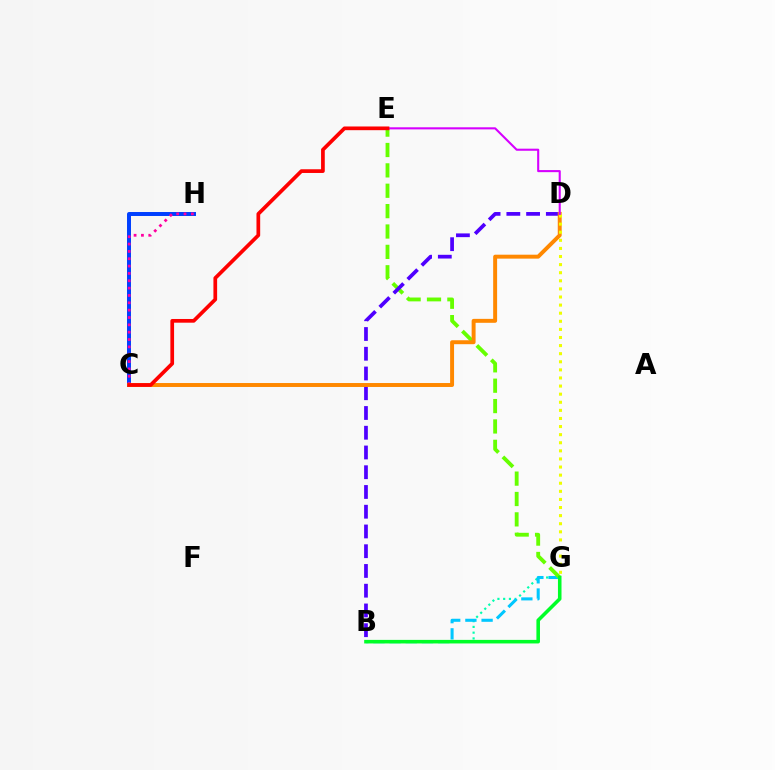{('C', 'H'): [{'color': '#003fff', 'line_style': 'solid', 'thickness': 2.86}, {'color': '#ff00a0', 'line_style': 'dotted', 'thickness': 2.0}], ('B', 'G'): [{'color': '#00ffaf', 'line_style': 'dotted', 'thickness': 1.56}, {'color': '#00c7ff', 'line_style': 'dashed', 'thickness': 2.2}, {'color': '#00ff27', 'line_style': 'solid', 'thickness': 2.56}], ('E', 'G'): [{'color': '#66ff00', 'line_style': 'dashed', 'thickness': 2.77}], ('B', 'D'): [{'color': '#4f00ff', 'line_style': 'dashed', 'thickness': 2.68}], ('C', 'D'): [{'color': '#ff8800', 'line_style': 'solid', 'thickness': 2.84}], ('D', 'G'): [{'color': '#eeff00', 'line_style': 'dotted', 'thickness': 2.2}], ('D', 'E'): [{'color': '#d600ff', 'line_style': 'solid', 'thickness': 1.5}], ('C', 'E'): [{'color': '#ff0000', 'line_style': 'solid', 'thickness': 2.67}]}